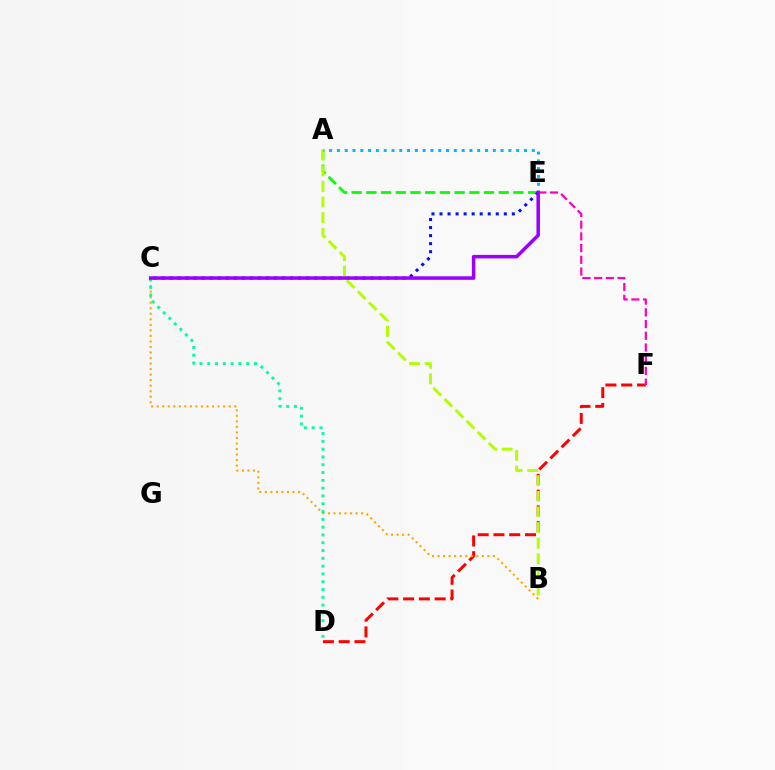{('D', 'F'): [{'color': '#ff0000', 'line_style': 'dashed', 'thickness': 2.14}], ('B', 'C'): [{'color': '#ffa500', 'line_style': 'dotted', 'thickness': 1.5}], ('A', 'E'): [{'color': '#08ff00', 'line_style': 'dashed', 'thickness': 2.0}, {'color': '#00b5ff', 'line_style': 'dotted', 'thickness': 2.12}], ('C', 'E'): [{'color': '#0010ff', 'line_style': 'dotted', 'thickness': 2.18}, {'color': '#9b00ff', 'line_style': 'solid', 'thickness': 2.53}], ('A', 'B'): [{'color': '#b3ff00', 'line_style': 'dashed', 'thickness': 2.12}], ('E', 'F'): [{'color': '#ff00bd', 'line_style': 'dashed', 'thickness': 1.59}], ('C', 'D'): [{'color': '#00ff9d', 'line_style': 'dotted', 'thickness': 2.12}]}